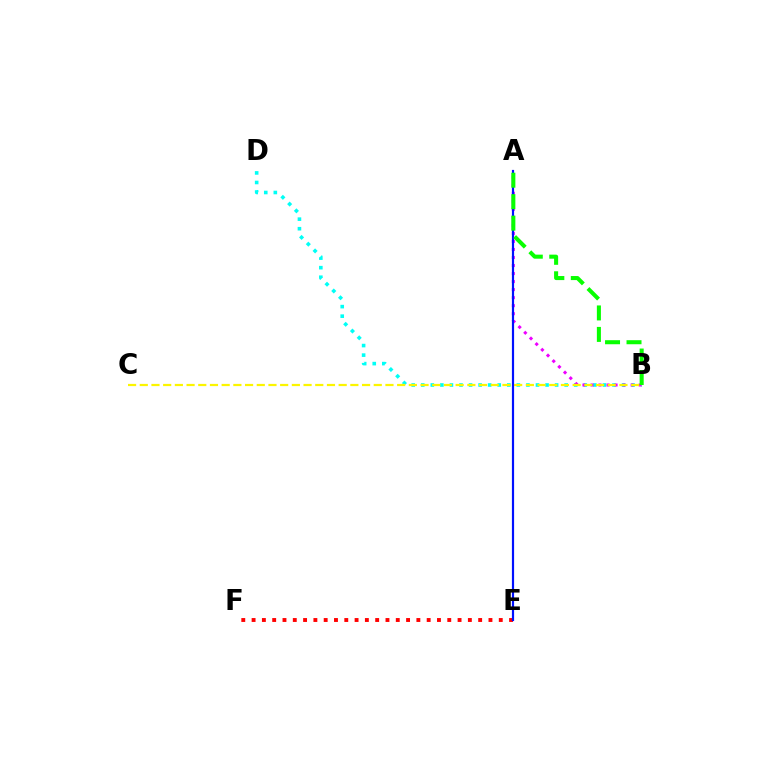{('B', 'D'): [{'color': '#00fff6', 'line_style': 'dotted', 'thickness': 2.6}], ('A', 'B'): [{'color': '#ee00ff', 'line_style': 'dotted', 'thickness': 2.18}, {'color': '#08ff00', 'line_style': 'dashed', 'thickness': 2.92}], ('B', 'C'): [{'color': '#fcf500', 'line_style': 'dashed', 'thickness': 1.59}], ('E', 'F'): [{'color': '#ff0000', 'line_style': 'dotted', 'thickness': 2.8}], ('A', 'E'): [{'color': '#0010ff', 'line_style': 'solid', 'thickness': 1.58}]}